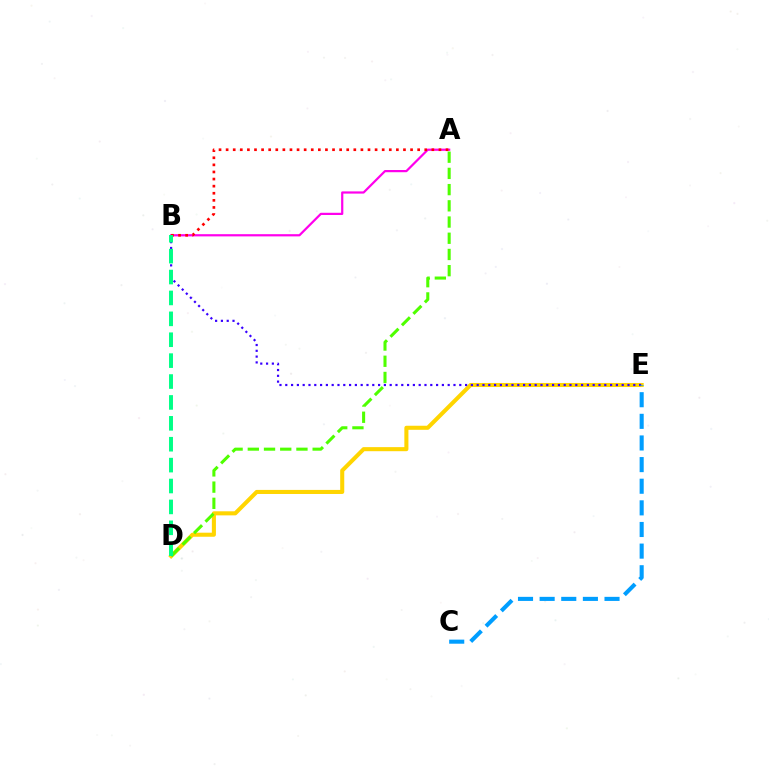{('D', 'E'): [{'color': '#ffd500', 'line_style': 'solid', 'thickness': 2.93}], ('B', 'E'): [{'color': '#3700ff', 'line_style': 'dotted', 'thickness': 1.58}], ('A', 'B'): [{'color': '#ff00ed', 'line_style': 'solid', 'thickness': 1.59}, {'color': '#ff0000', 'line_style': 'dotted', 'thickness': 1.93}], ('C', 'E'): [{'color': '#009eff', 'line_style': 'dashed', 'thickness': 2.94}], ('A', 'D'): [{'color': '#4fff00', 'line_style': 'dashed', 'thickness': 2.2}], ('B', 'D'): [{'color': '#00ff86', 'line_style': 'dashed', 'thickness': 2.84}]}